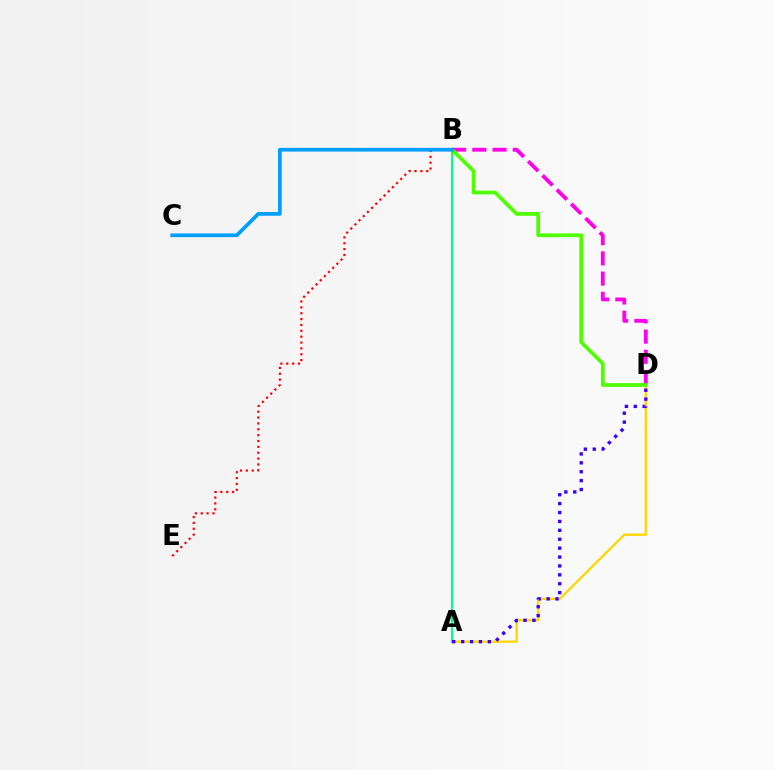{('B', 'D'): [{'color': '#ff00ed', 'line_style': 'dashed', 'thickness': 2.74}, {'color': '#4fff00', 'line_style': 'solid', 'thickness': 2.71}], ('B', 'E'): [{'color': '#ff0000', 'line_style': 'dotted', 'thickness': 1.59}], ('A', 'D'): [{'color': '#ffd500', 'line_style': 'solid', 'thickness': 1.65}, {'color': '#3700ff', 'line_style': 'dotted', 'thickness': 2.42}], ('A', 'B'): [{'color': '#00ff86', 'line_style': 'solid', 'thickness': 1.56}], ('B', 'C'): [{'color': '#009eff', 'line_style': 'solid', 'thickness': 2.67}]}